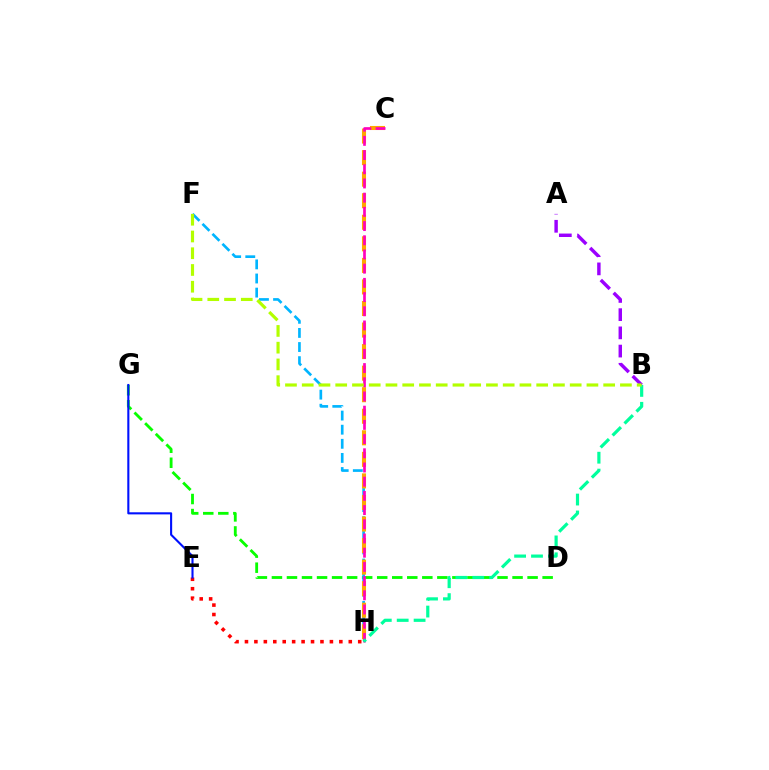{('D', 'G'): [{'color': '#08ff00', 'line_style': 'dashed', 'thickness': 2.04}], ('E', 'H'): [{'color': '#ff0000', 'line_style': 'dotted', 'thickness': 2.56}], ('F', 'H'): [{'color': '#00b5ff', 'line_style': 'dashed', 'thickness': 1.92}], ('E', 'G'): [{'color': '#0010ff', 'line_style': 'solid', 'thickness': 1.51}], ('C', 'H'): [{'color': '#ffa500', 'line_style': 'dashed', 'thickness': 2.93}, {'color': '#ff00bd', 'line_style': 'dashed', 'thickness': 1.93}], ('B', 'H'): [{'color': '#00ff9d', 'line_style': 'dashed', 'thickness': 2.3}], ('A', 'B'): [{'color': '#9b00ff', 'line_style': 'dashed', 'thickness': 2.47}], ('B', 'F'): [{'color': '#b3ff00', 'line_style': 'dashed', 'thickness': 2.28}]}